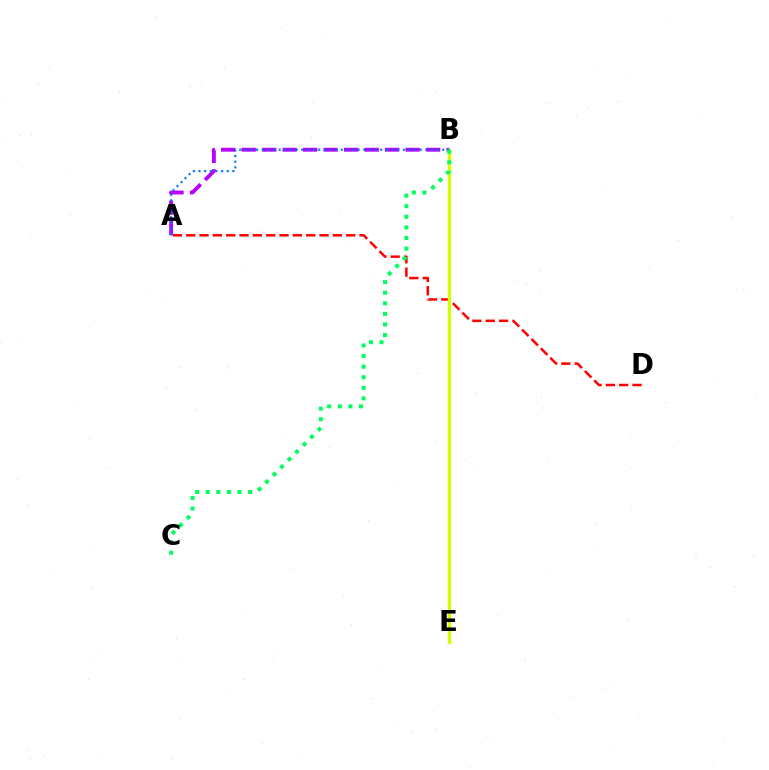{('A', 'D'): [{'color': '#ff0000', 'line_style': 'dashed', 'thickness': 1.81}], ('A', 'B'): [{'color': '#b900ff', 'line_style': 'dashed', 'thickness': 2.78}, {'color': '#0074ff', 'line_style': 'dotted', 'thickness': 1.53}], ('B', 'E'): [{'color': '#d1ff00', 'line_style': 'solid', 'thickness': 2.42}], ('B', 'C'): [{'color': '#00ff5c', 'line_style': 'dotted', 'thickness': 2.88}]}